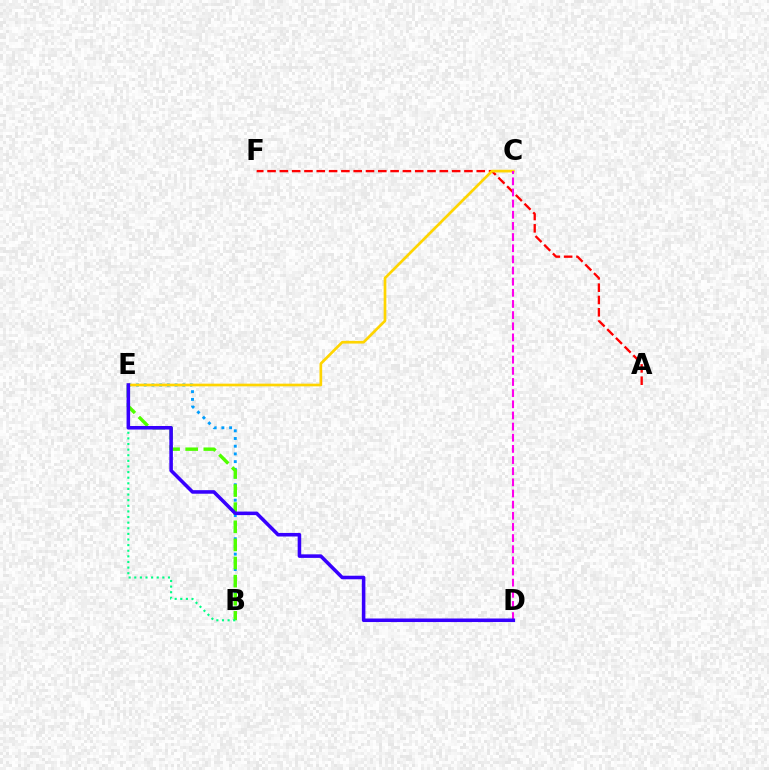{('A', 'F'): [{'color': '#ff0000', 'line_style': 'dashed', 'thickness': 1.67}], ('B', 'E'): [{'color': '#009eff', 'line_style': 'dotted', 'thickness': 2.09}, {'color': '#4fff00', 'line_style': 'dashed', 'thickness': 2.46}, {'color': '#00ff86', 'line_style': 'dotted', 'thickness': 1.53}], ('C', 'E'): [{'color': '#ffd500', 'line_style': 'solid', 'thickness': 1.94}], ('C', 'D'): [{'color': '#ff00ed', 'line_style': 'dashed', 'thickness': 1.51}], ('D', 'E'): [{'color': '#3700ff', 'line_style': 'solid', 'thickness': 2.56}]}